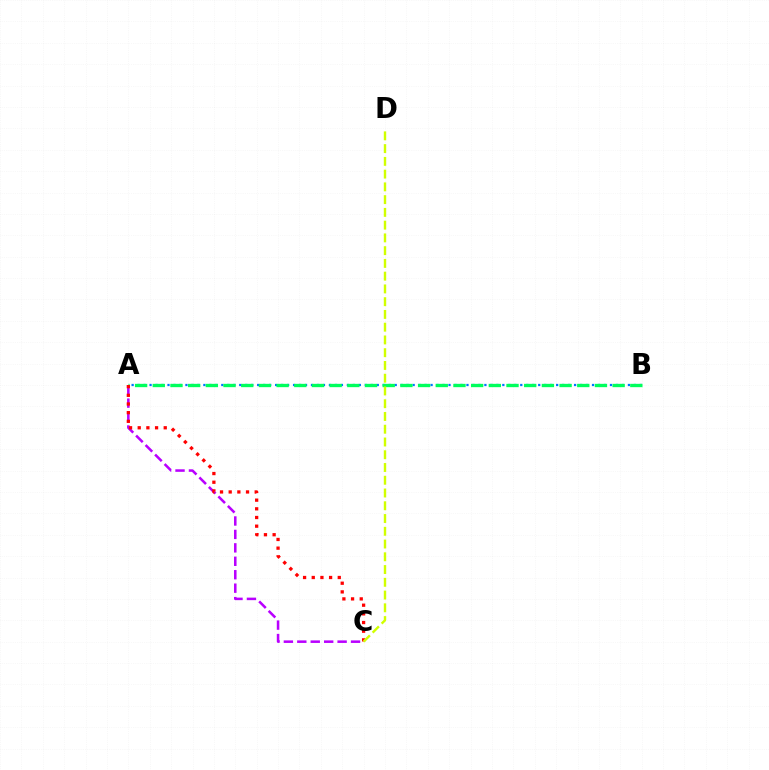{('A', 'C'): [{'color': '#b900ff', 'line_style': 'dashed', 'thickness': 1.83}, {'color': '#ff0000', 'line_style': 'dotted', 'thickness': 2.36}], ('A', 'B'): [{'color': '#0074ff', 'line_style': 'dotted', 'thickness': 1.62}, {'color': '#00ff5c', 'line_style': 'dashed', 'thickness': 2.4}], ('C', 'D'): [{'color': '#d1ff00', 'line_style': 'dashed', 'thickness': 1.73}]}